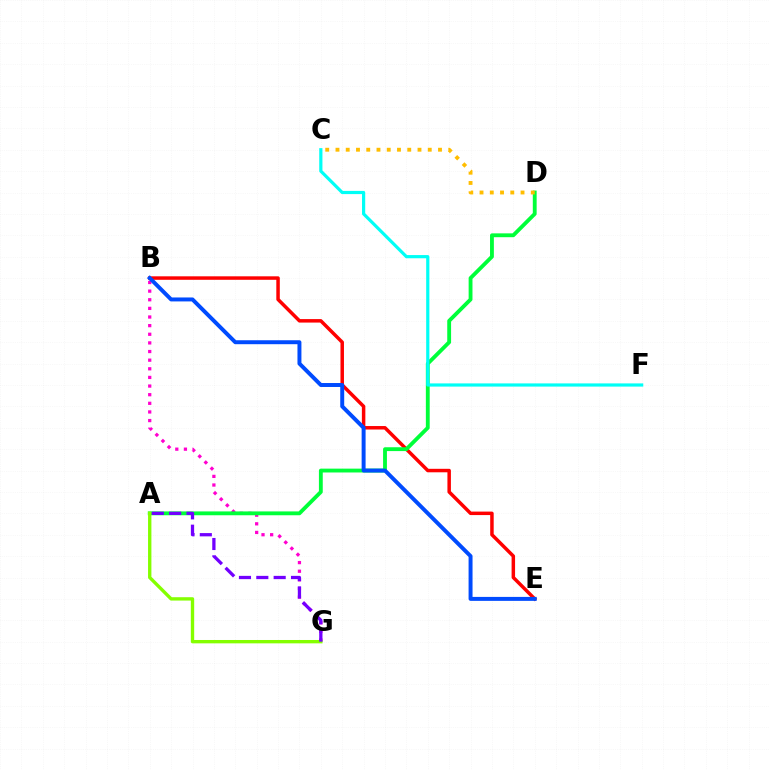{('B', 'E'): [{'color': '#ff0000', 'line_style': 'solid', 'thickness': 2.51}, {'color': '#004bff', 'line_style': 'solid', 'thickness': 2.85}], ('B', 'G'): [{'color': '#ff00cf', 'line_style': 'dotted', 'thickness': 2.34}], ('A', 'D'): [{'color': '#00ff39', 'line_style': 'solid', 'thickness': 2.77}], ('A', 'G'): [{'color': '#84ff00', 'line_style': 'solid', 'thickness': 2.42}, {'color': '#7200ff', 'line_style': 'dashed', 'thickness': 2.36}], ('C', 'F'): [{'color': '#00fff6', 'line_style': 'solid', 'thickness': 2.3}], ('C', 'D'): [{'color': '#ffbd00', 'line_style': 'dotted', 'thickness': 2.79}]}